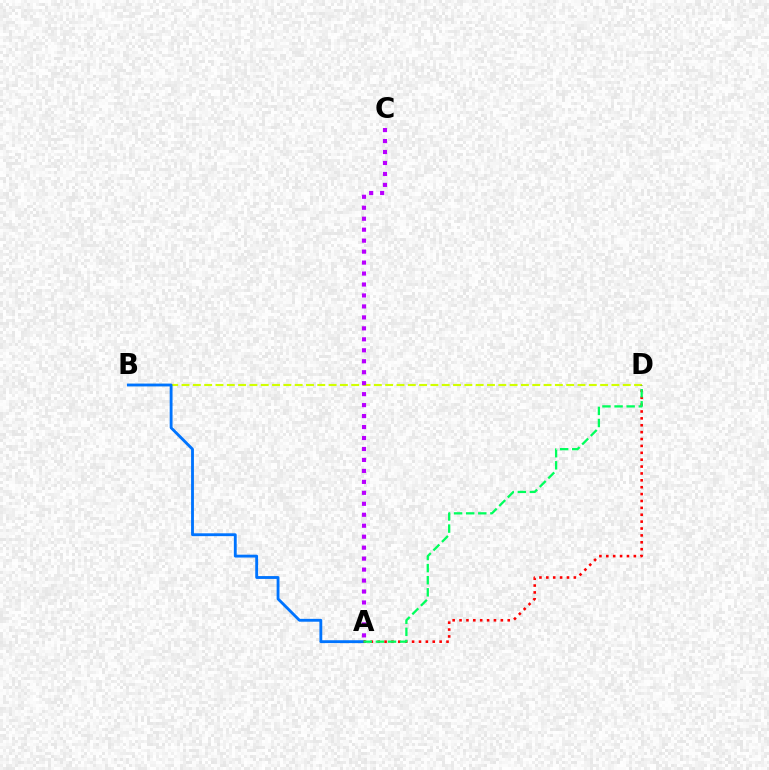{('B', 'D'): [{'color': '#d1ff00', 'line_style': 'dashed', 'thickness': 1.54}], ('A', 'B'): [{'color': '#0074ff', 'line_style': 'solid', 'thickness': 2.05}], ('A', 'D'): [{'color': '#ff0000', 'line_style': 'dotted', 'thickness': 1.87}, {'color': '#00ff5c', 'line_style': 'dashed', 'thickness': 1.64}], ('A', 'C'): [{'color': '#b900ff', 'line_style': 'dotted', 'thickness': 2.98}]}